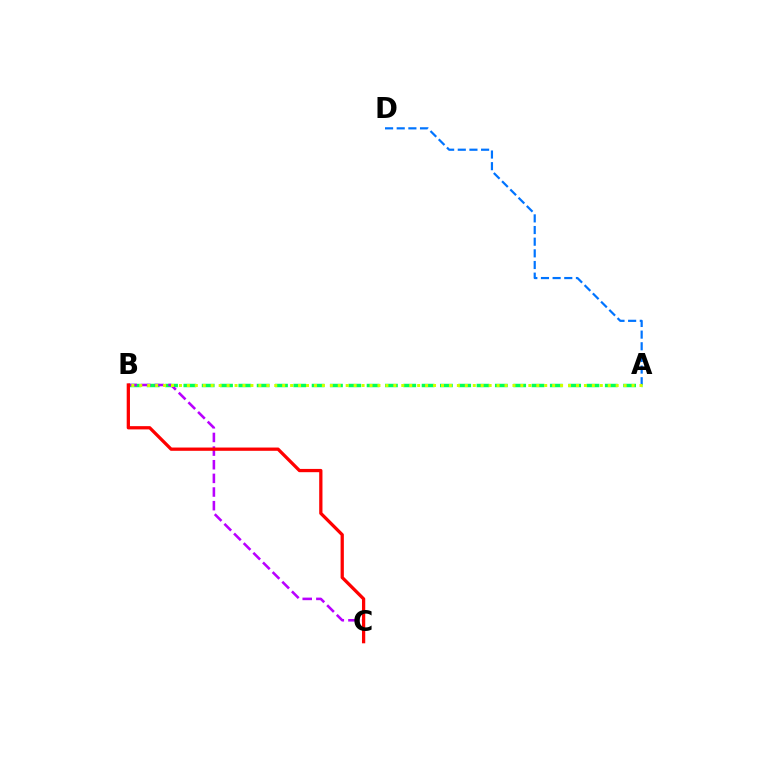{('A', 'D'): [{'color': '#0074ff', 'line_style': 'dashed', 'thickness': 1.58}], ('A', 'B'): [{'color': '#00ff5c', 'line_style': 'dashed', 'thickness': 2.49}, {'color': '#d1ff00', 'line_style': 'dotted', 'thickness': 2.16}], ('B', 'C'): [{'color': '#b900ff', 'line_style': 'dashed', 'thickness': 1.85}, {'color': '#ff0000', 'line_style': 'solid', 'thickness': 2.35}]}